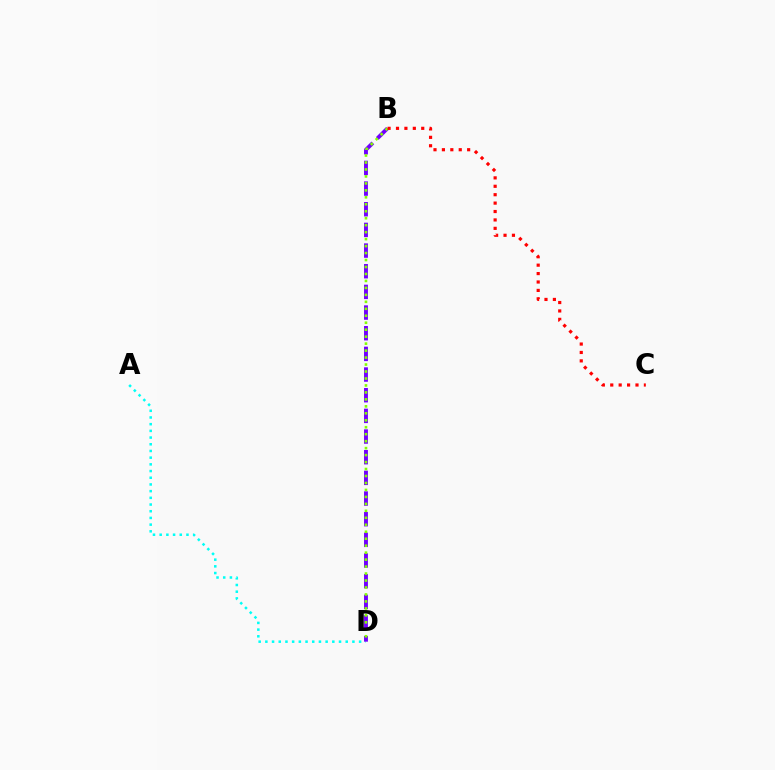{('A', 'D'): [{'color': '#00fff6', 'line_style': 'dotted', 'thickness': 1.82}], ('B', 'D'): [{'color': '#7200ff', 'line_style': 'dashed', 'thickness': 2.81}, {'color': '#84ff00', 'line_style': 'dotted', 'thickness': 1.89}], ('B', 'C'): [{'color': '#ff0000', 'line_style': 'dotted', 'thickness': 2.29}]}